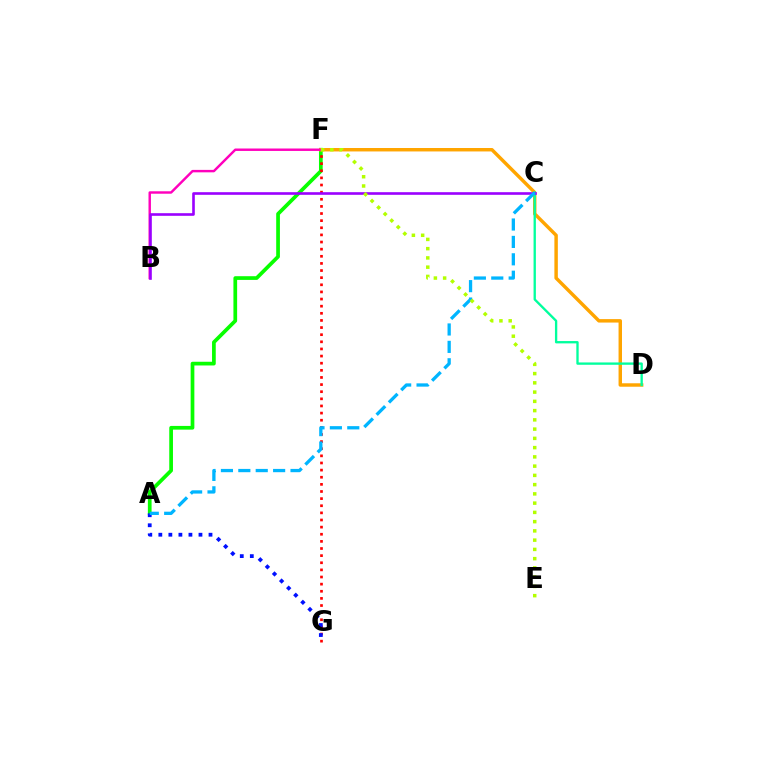{('A', 'F'): [{'color': '#08ff00', 'line_style': 'solid', 'thickness': 2.67}], ('F', 'G'): [{'color': '#ff0000', 'line_style': 'dotted', 'thickness': 1.94}], ('D', 'F'): [{'color': '#ffa500', 'line_style': 'solid', 'thickness': 2.48}], ('A', 'G'): [{'color': '#0010ff', 'line_style': 'dotted', 'thickness': 2.73}], ('B', 'F'): [{'color': '#ff00bd', 'line_style': 'solid', 'thickness': 1.76}], ('C', 'D'): [{'color': '#00ff9d', 'line_style': 'solid', 'thickness': 1.68}], ('B', 'C'): [{'color': '#9b00ff', 'line_style': 'solid', 'thickness': 1.89}], ('A', 'C'): [{'color': '#00b5ff', 'line_style': 'dashed', 'thickness': 2.36}], ('E', 'F'): [{'color': '#b3ff00', 'line_style': 'dotted', 'thickness': 2.51}]}